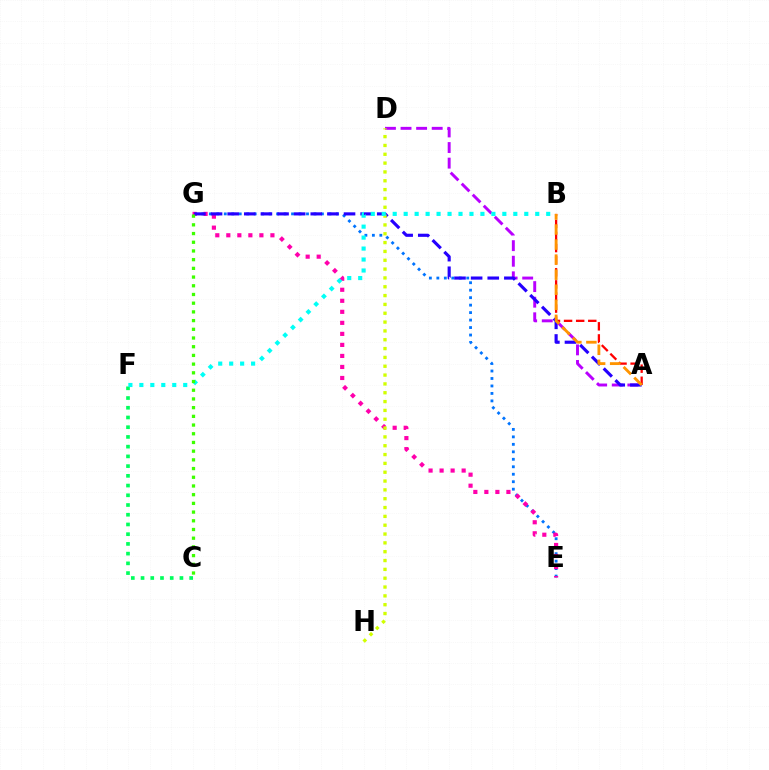{('A', 'D'): [{'color': '#b900ff', 'line_style': 'dashed', 'thickness': 2.12}], ('E', 'G'): [{'color': '#0074ff', 'line_style': 'dotted', 'thickness': 2.03}, {'color': '#ff00ac', 'line_style': 'dotted', 'thickness': 3.0}], ('A', 'B'): [{'color': '#ff0000', 'line_style': 'dashed', 'thickness': 1.64}, {'color': '#ff9400', 'line_style': 'dashed', 'thickness': 2.04}], ('A', 'G'): [{'color': '#2500ff', 'line_style': 'dashed', 'thickness': 2.26}], ('D', 'H'): [{'color': '#d1ff00', 'line_style': 'dotted', 'thickness': 2.4}], ('C', 'F'): [{'color': '#00ff5c', 'line_style': 'dotted', 'thickness': 2.64}], ('B', 'F'): [{'color': '#00fff6', 'line_style': 'dotted', 'thickness': 2.98}], ('C', 'G'): [{'color': '#3dff00', 'line_style': 'dotted', 'thickness': 2.36}]}